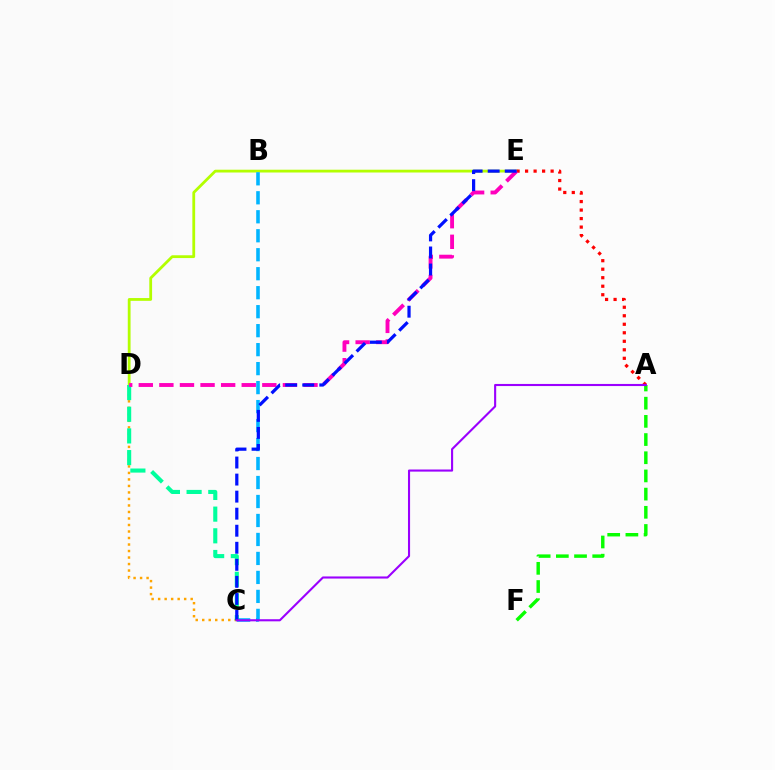{('D', 'E'): [{'color': '#b3ff00', 'line_style': 'solid', 'thickness': 2.01}, {'color': '#ff00bd', 'line_style': 'dashed', 'thickness': 2.8}], ('C', 'D'): [{'color': '#ffa500', 'line_style': 'dotted', 'thickness': 1.77}, {'color': '#00ff9d', 'line_style': 'dashed', 'thickness': 2.94}], ('B', 'C'): [{'color': '#00b5ff', 'line_style': 'dashed', 'thickness': 2.58}], ('A', 'F'): [{'color': '#08ff00', 'line_style': 'dashed', 'thickness': 2.47}], ('A', 'E'): [{'color': '#ff0000', 'line_style': 'dotted', 'thickness': 2.31}], ('C', 'E'): [{'color': '#0010ff', 'line_style': 'dashed', 'thickness': 2.32}], ('A', 'C'): [{'color': '#9b00ff', 'line_style': 'solid', 'thickness': 1.52}]}